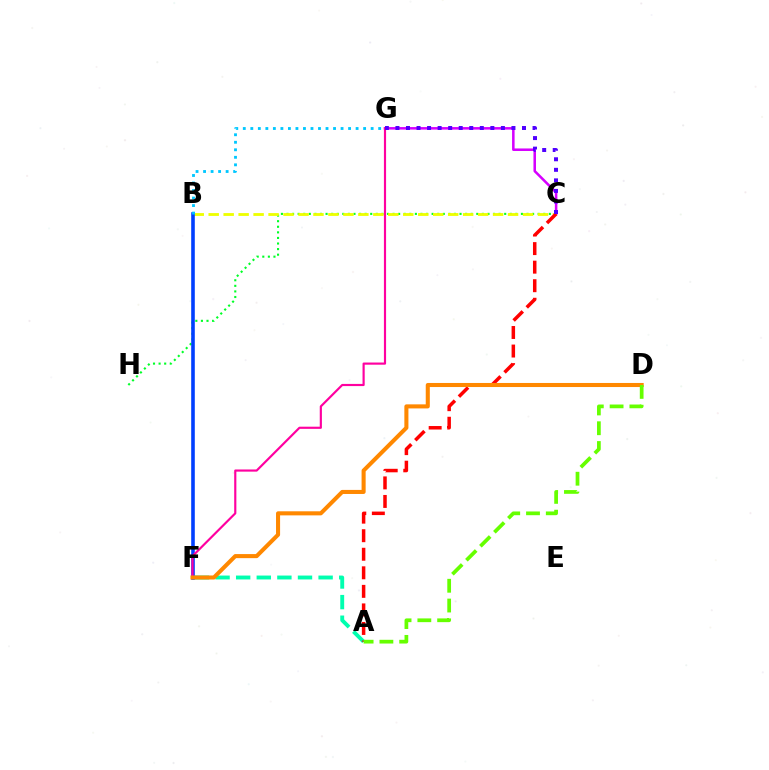{('C', 'G'): [{'color': '#d600ff', 'line_style': 'solid', 'thickness': 1.82}, {'color': '#4f00ff', 'line_style': 'dotted', 'thickness': 2.87}], ('A', 'F'): [{'color': '#00ffaf', 'line_style': 'dashed', 'thickness': 2.8}], ('C', 'H'): [{'color': '#00ff27', 'line_style': 'dotted', 'thickness': 1.52}], ('B', 'C'): [{'color': '#eeff00', 'line_style': 'dashed', 'thickness': 2.03}], ('A', 'C'): [{'color': '#ff0000', 'line_style': 'dashed', 'thickness': 2.52}], ('B', 'F'): [{'color': '#003fff', 'line_style': 'solid', 'thickness': 2.59}], ('F', 'G'): [{'color': '#ff00a0', 'line_style': 'solid', 'thickness': 1.56}], ('D', 'F'): [{'color': '#ff8800', 'line_style': 'solid', 'thickness': 2.93}], ('A', 'D'): [{'color': '#66ff00', 'line_style': 'dashed', 'thickness': 2.69}], ('B', 'G'): [{'color': '#00c7ff', 'line_style': 'dotted', 'thickness': 2.04}]}